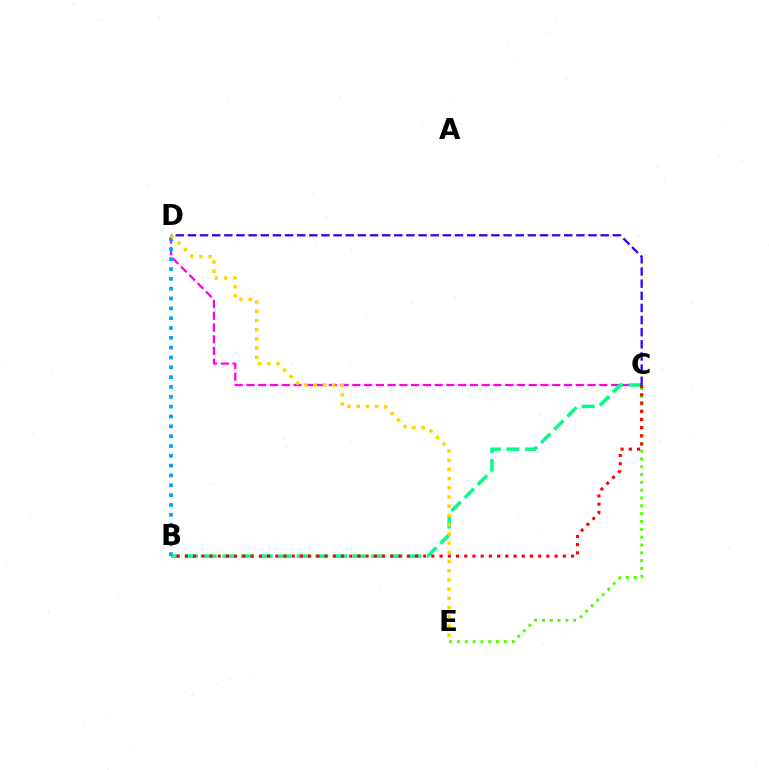{('C', 'D'): [{'color': '#ff00ed', 'line_style': 'dashed', 'thickness': 1.6}, {'color': '#3700ff', 'line_style': 'dashed', 'thickness': 1.65}], ('B', 'D'): [{'color': '#009eff', 'line_style': 'dotted', 'thickness': 2.67}], ('B', 'C'): [{'color': '#00ff86', 'line_style': 'dashed', 'thickness': 2.53}, {'color': '#ff0000', 'line_style': 'dotted', 'thickness': 2.23}], ('D', 'E'): [{'color': '#ffd500', 'line_style': 'dotted', 'thickness': 2.5}], ('C', 'E'): [{'color': '#4fff00', 'line_style': 'dotted', 'thickness': 2.12}]}